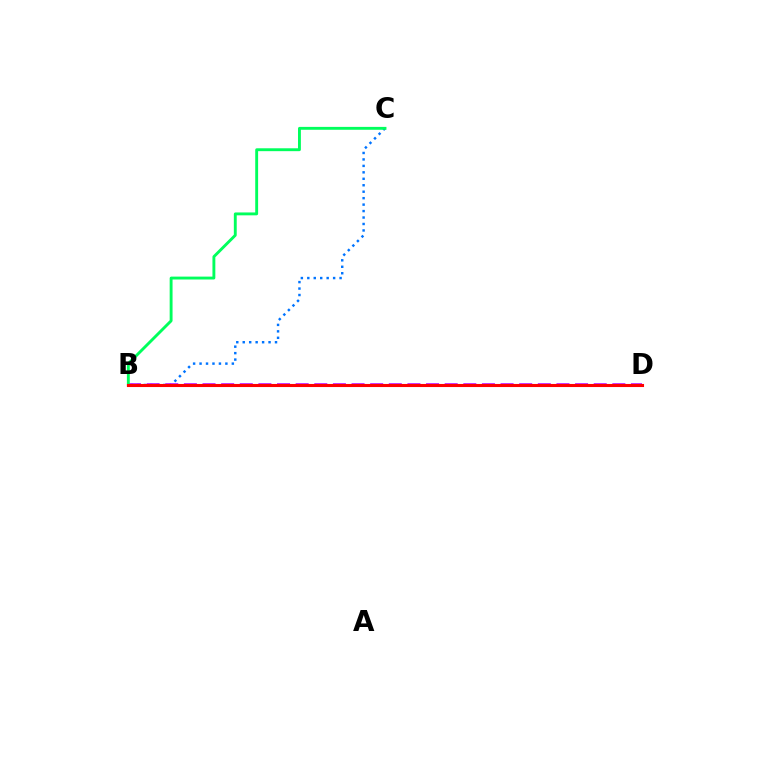{('B', 'C'): [{'color': '#0074ff', 'line_style': 'dotted', 'thickness': 1.75}, {'color': '#00ff5c', 'line_style': 'solid', 'thickness': 2.08}], ('B', 'D'): [{'color': '#d1ff00', 'line_style': 'dotted', 'thickness': 1.87}, {'color': '#b900ff', 'line_style': 'dashed', 'thickness': 2.53}, {'color': '#ff0000', 'line_style': 'solid', 'thickness': 2.22}]}